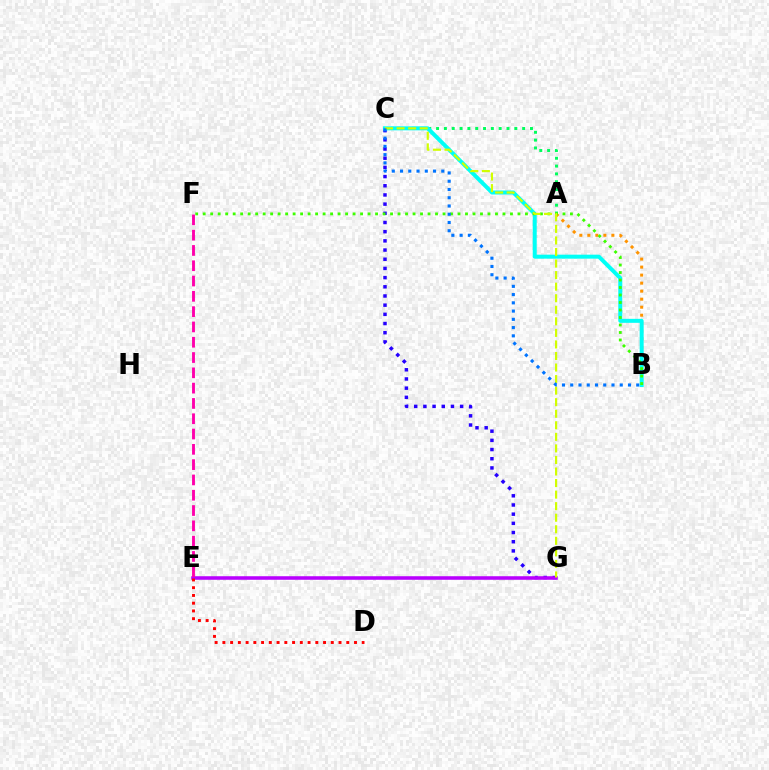{('C', 'G'): [{'color': '#2500ff', 'line_style': 'dotted', 'thickness': 2.5}, {'color': '#d1ff00', 'line_style': 'dashed', 'thickness': 1.57}], ('A', 'C'): [{'color': '#00ff5c', 'line_style': 'dotted', 'thickness': 2.13}], ('E', 'G'): [{'color': '#b900ff', 'line_style': 'solid', 'thickness': 2.55}], ('A', 'B'): [{'color': '#ff9400', 'line_style': 'dotted', 'thickness': 2.18}], ('E', 'F'): [{'color': '#ff00ac', 'line_style': 'dashed', 'thickness': 2.08}], ('B', 'C'): [{'color': '#00fff6', 'line_style': 'solid', 'thickness': 2.87}, {'color': '#0074ff', 'line_style': 'dotted', 'thickness': 2.24}], ('B', 'F'): [{'color': '#3dff00', 'line_style': 'dotted', 'thickness': 2.04}], ('D', 'E'): [{'color': '#ff0000', 'line_style': 'dotted', 'thickness': 2.1}]}